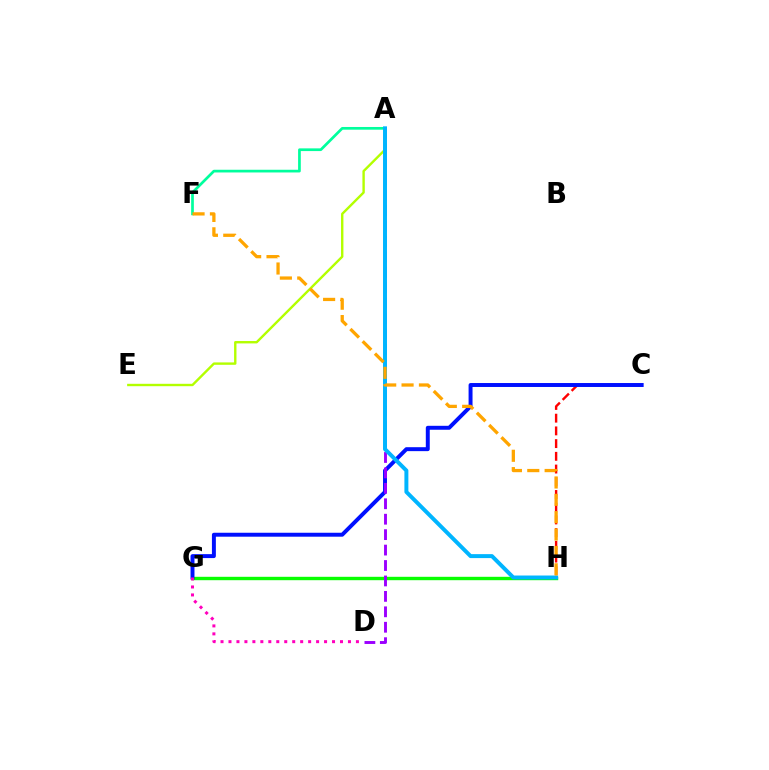{('G', 'H'): [{'color': '#08ff00', 'line_style': 'solid', 'thickness': 2.44}], ('C', 'H'): [{'color': '#ff0000', 'line_style': 'dashed', 'thickness': 1.73}], ('C', 'G'): [{'color': '#0010ff', 'line_style': 'solid', 'thickness': 2.84}], ('A', 'E'): [{'color': '#b3ff00', 'line_style': 'solid', 'thickness': 1.72}], ('A', 'D'): [{'color': '#9b00ff', 'line_style': 'dashed', 'thickness': 2.1}], ('A', 'F'): [{'color': '#00ff9d', 'line_style': 'solid', 'thickness': 1.95}], ('D', 'G'): [{'color': '#ff00bd', 'line_style': 'dotted', 'thickness': 2.16}], ('A', 'H'): [{'color': '#00b5ff', 'line_style': 'solid', 'thickness': 2.86}], ('F', 'H'): [{'color': '#ffa500', 'line_style': 'dashed', 'thickness': 2.36}]}